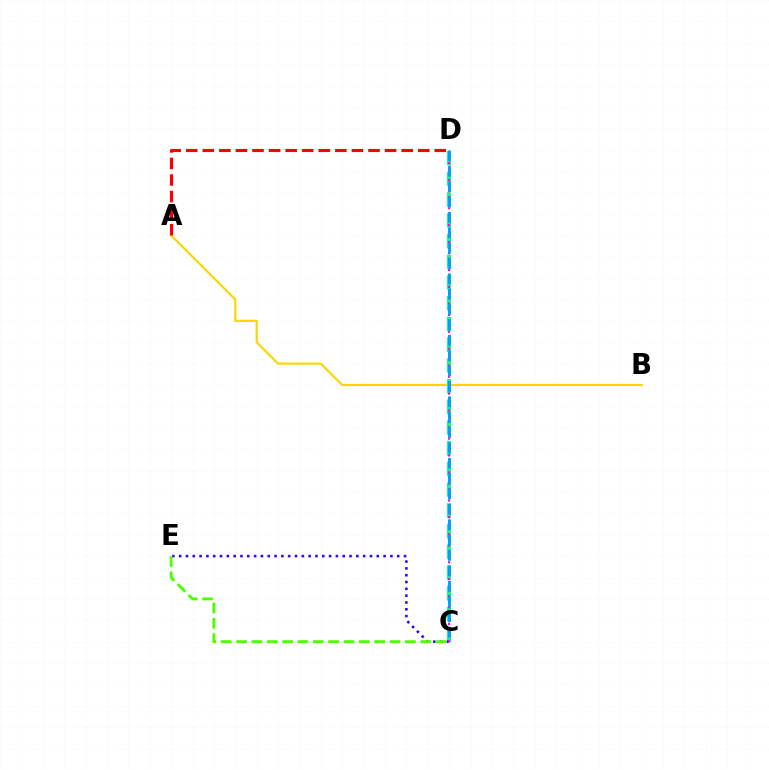{('A', 'B'): [{'color': '#ffd500', 'line_style': 'solid', 'thickness': 1.57}], ('C', 'D'): [{'color': '#00ff86', 'line_style': 'dashed', 'thickness': 2.81}, {'color': '#ff00ed', 'line_style': 'dotted', 'thickness': 1.53}, {'color': '#009eff', 'line_style': 'dashed', 'thickness': 2.09}], ('C', 'E'): [{'color': '#3700ff', 'line_style': 'dotted', 'thickness': 1.85}, {'color': '#4fff00', 'line_style': 'dashed', 'thickness': 2.08}], ('A', 'D'): [{'color': '#ff0000', 'line_style': 'dashed', 'thickness': 2.25}]}